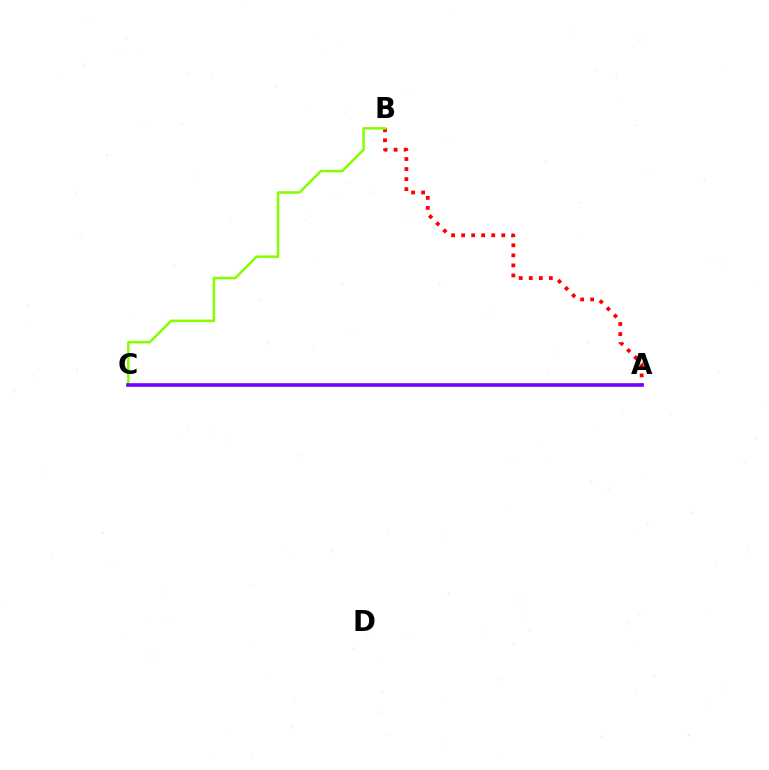{('A', 'B'): [{'color': '#ff0000', 'line_style': 'dotted', 'thickness': 2.73}], ('A', 'C'): [{'color': '#00fff6', 'line_style': 'solid', 'thickness': 1.62}, {'color': '#7200ff', 'line_style': 'solid', 'thickness': 2.58}], ('B', 'C'): [{'color': '#84ff00', 'line_style': 'solid', 'thickness': 1.8}]}